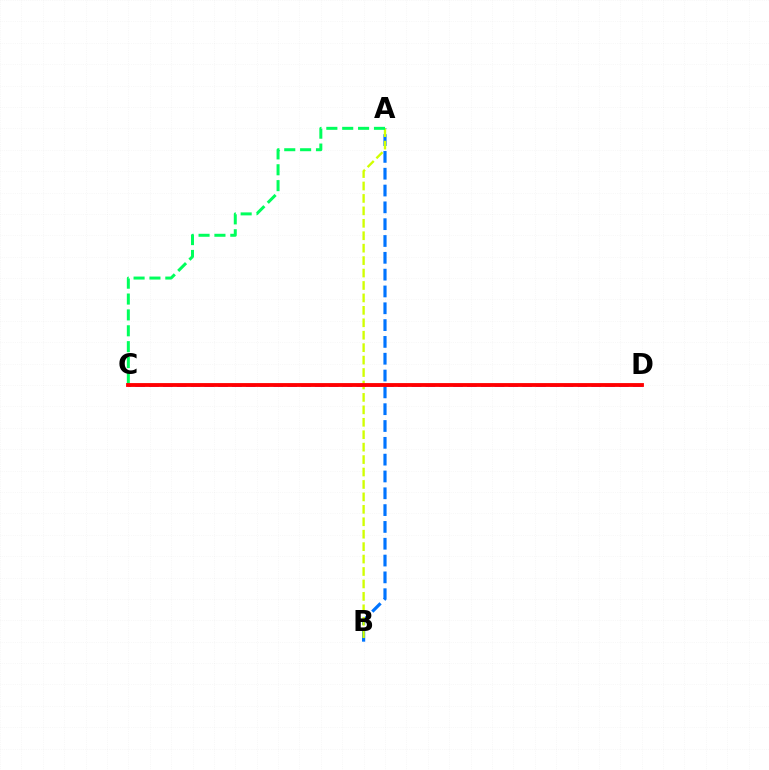{('A', 'B'): [{'color': '#0074ff', 'line_style': 'dashed', 'thickness': 2.28}, {'color': '#d1ff00', 'line_style': 'dashed', 'thickness': 1.69}], ('C', 'D'): [{'color': '#b900ff', 'line_style': 'dashed', 'thickness': 1.88}, {'color': '#ff0000', 'line_style': 'solid', 'thickness': 2.76}], ('A', 'C'): [{'color': '#00ff5c', 'line_style': 'dashed', 'thickness': 2.16}]}